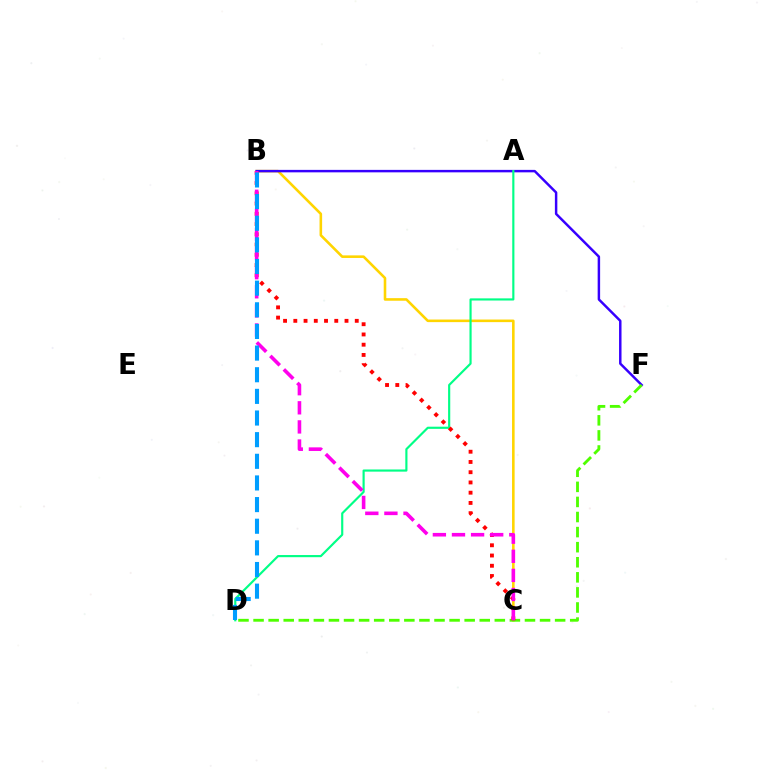{('B', 'C'): [{'color': '#ffd500', 'line_style': 'solid', 'thickness': 1.86}, {'color': '#ff0000', 'line_style': 'dotted', 'thickness': 2.78}, {'color': '#ff00ed', 'line_style': 'dashed', 'thickness': 2.6}], ('B', 'F'): [{'color': '#3700ff', 'line_style': 'solid', 'thickness': 1.78}], ('D', 'F'): [{'color': '#4fff00', 'line_style': 'dashed', 'thickness': 2.05}], ('A', 'D'): [{'color': '#00ff86', 'line_style': 'solid', 'thickness': 1.55}], ('B', 'D'): [{'color': '#009eff', 'line_style': 'dashed', 'thickness': 2.94}]}